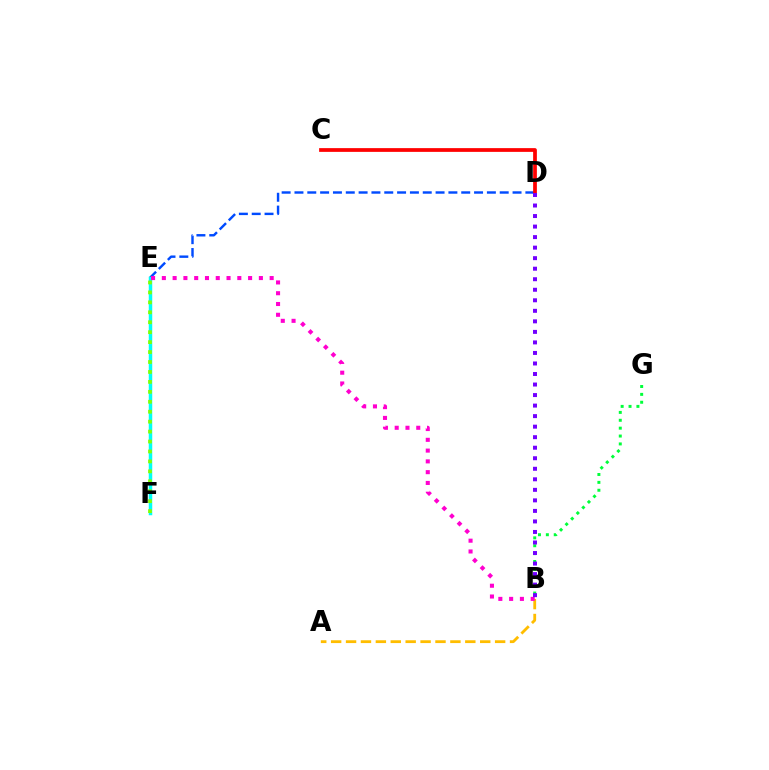{('D', 'E'): [{'color': '#004bff', 'line_style': 'dashed', 'thickness': 1.74}], ('E', 'F'): [{'color': '#00fff6', 'line_style': 'solid', 'thickness': 2.51}, {'color': '#84ff00', 'line_style': 'dotted', 'thickness': 2.7}], ('C', 'D'): [{'color': '#ff0000', 'line_style': 'solid', 'thickness': 2.69}], ('B', 'G'): [{'color': '#00ff39', 'line_style': 'dotted', 'thickness': 2.14}], ('A', 'B'): [{'color': '#ffbd00', 'line_style': 'dashed', 'thickness': 2.03}], ('B', 'E'): [{'color': '#ff00cf', 'line_style': 'dotted', 'thickness': 2.93}], ('B', 'D'): [{'color': '#7200ff', 'line_style': 'dotted', 'thickness': 2.86}]}